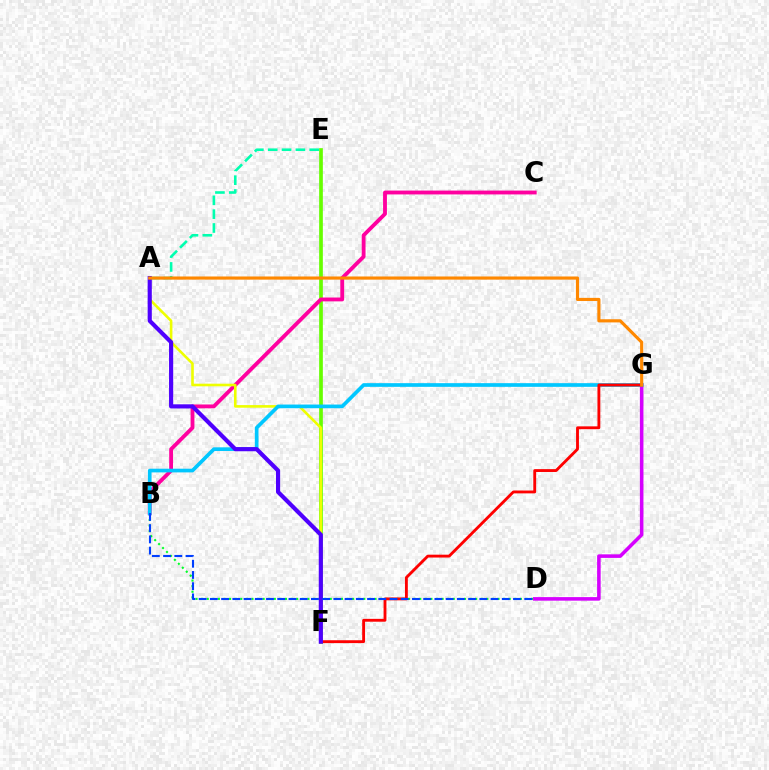{('E', 'F'): [{'color': '#66ff00', 'line_style': 'solid', 'thickness': 2.65}], ('B', 'C'): [{'color': '#ff00a0', 'line_style': 'solid', 'thickness': 2.77}], ('B', 'D'): [{'color': '#00ff27', 'line_style': 'dotted', 'thickness': 1.52}, {'color': '#003fff', 'line_style': 'dashed', 'thickness': 1.53}], ('A', 'F'): [{'color': '#eeff00', 'line_style': 'solid', 'thickness': 1.88}, {'color': '#4f00ff', 'line_style': 'solid', 'thickness': 2.99}], ('D', 'G'): [{'color': '#d600ff', 'line_style': 'solid', 'thickness': 2.56}], ('B', 'G'): [{'color': '#00c7ff', 'line_style': 'solid', 'thickness': 2.65}], ('A', 'E'): [{'color': '#00ffaf', 'line_style': 'dashed', 'thickness': 1.88}], ('F', 'G'): [{'color': '#ff0000', 'line_style': 'solid', 'thickness': 2.06}], ('A', 'G'): [{'color': '#ff8800', 'line_style': 'solid', 'thickness': 2.27}]}